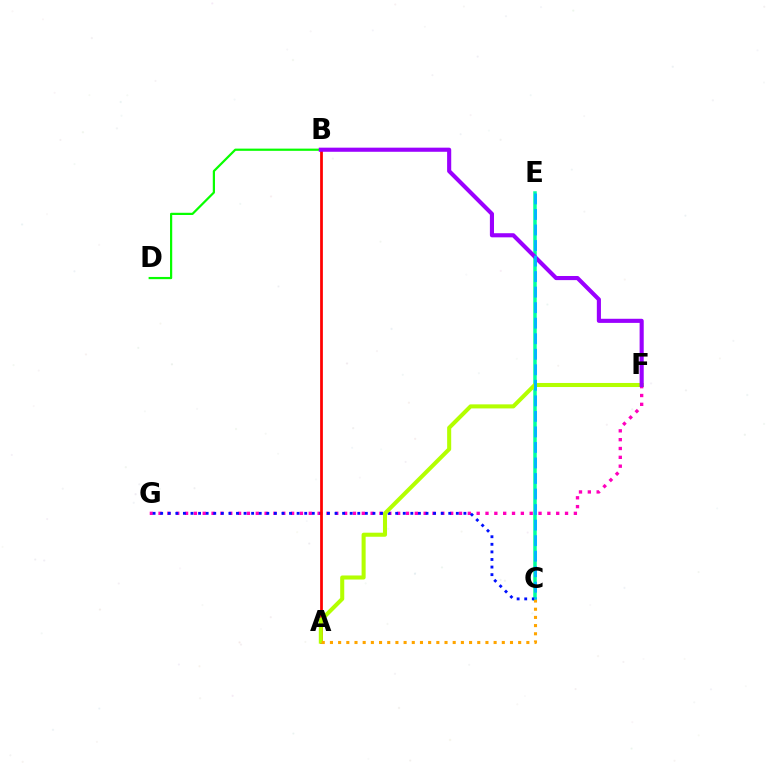{('F', 'G'): [{'color': '#ff00bd', 'line_style': 'dotted', 'thickness': 2.4}], ('C', 'E'): [{'color': '#00ff9d', 'line_style': 'solid', 'thickness': 2.52}, {'color': '#00b5ff', 'line_style': 'dashed', 'thickness': 2.11}], ('B', 'D'): [{'color': '#08ff00', 'line_style': 'solid', 'thickness': 1.59}], ('C', 'G'): [{'color': '#0010ff', 'line_style': 'dotted', 'thickness': 2.06}], ('A', 'B'): [{'color': '#ff0000', 'line_style': 'solid', 'thickness': 1.98}], ('A', 'F'): [{'color': '#b3ff00', 'line_style': 'solid', 'thickness': 2.92}], ('B', 'F'): [{'color': '#9b00ff', 'line_style': 'solid', 'thickness': 2.96}], ('A', 'C'): [{'color': '#ffa500', 'line_style': 'dotted', 'thickness': 2.22}]}